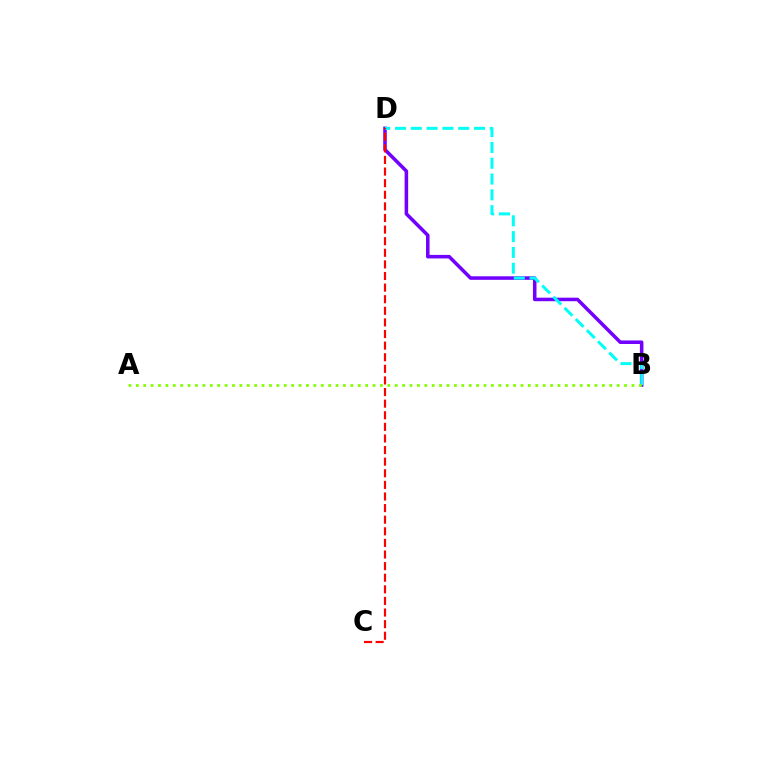{('B', 'D'): [{'color': '#7200ff', 'line_style': 'solid', 'thickness': 2.55}, {'color': '#00fff6', 'line_style': 'dashed', 'thickness': 2.15}], ('A', 'B'): [{'color': '#84ff00', 'line_style': 'dotted', 'thickness': 2.01}], ('C', 'D'): [{'color': '#ff0000', 'line_style': 'dashed', 'thickness': 1.58}]}